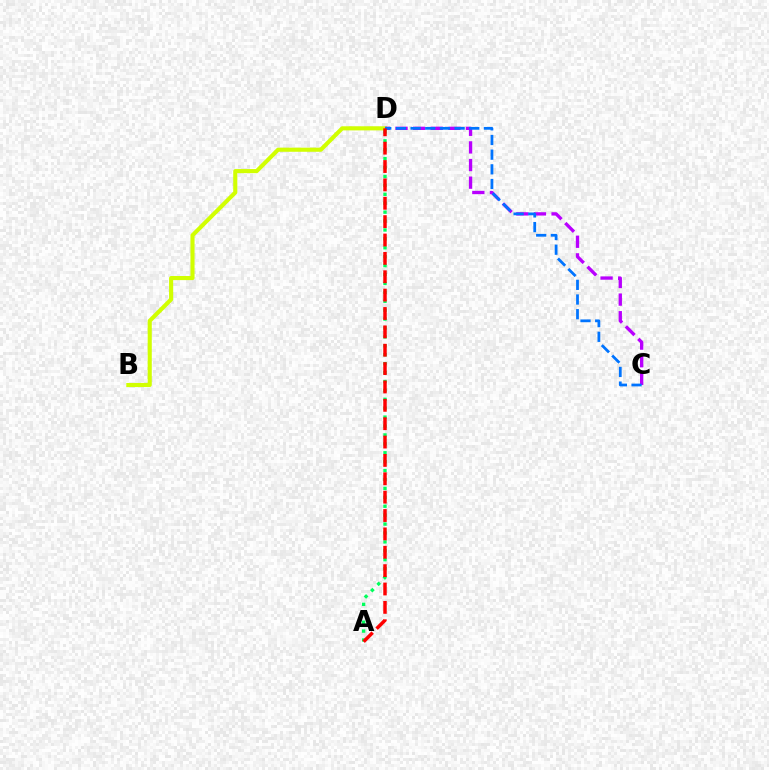{('B', 'D'): [{'color': '#d1ff00', 'line_style': 'solid', 'thickness': 2.95}], ('C', 'D'): [{'color': '#b900ff', 'line_style': 'dashed', 'thickness': 2.39}, {'color': '#0074ff', 'line_style': 'dashed', 'thickness': 1.99}], ('A', 'D'): [{'color': '#00ff5c', 'line_style': 'dotted', 'thickness': 2.42}, {'color': '#ff0000', 'line_style': 'dashed', 'thickness': 2.5}]}